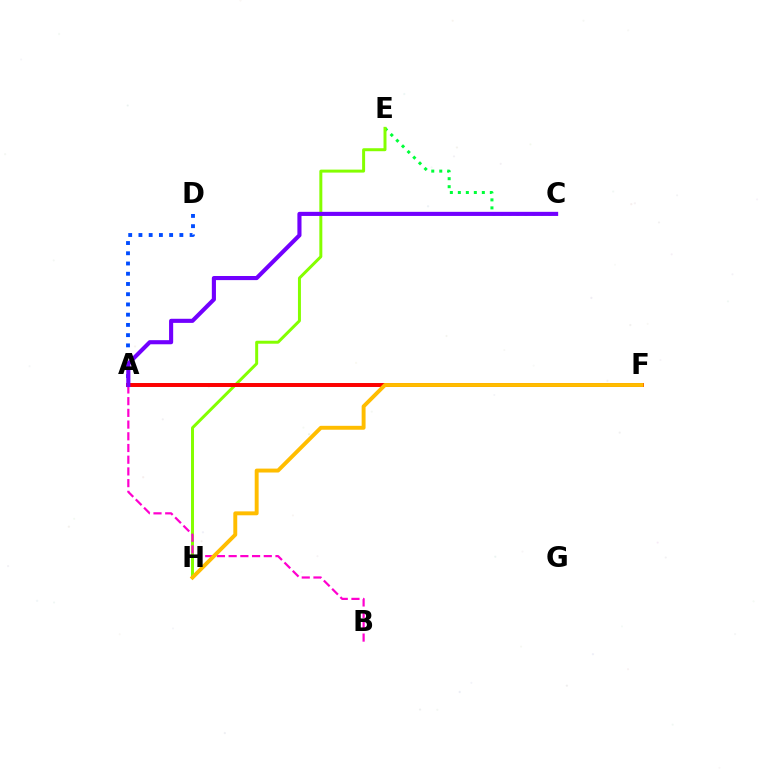{('A', 'F'): [{'color': '#00fff6', 'line_style': 'solid', 'thickness': 2.82}, {'color': '#ff0000', 'line_style': 'solid', 'thickness': 2.84}], ('C', 'E'): [{'color': '#00ff39', 'line_style': 'dotted', 'thickness': 2.17}], ('A', 'D'): [{'color': '#004bff', 'line_style': 'dotted', 'thickness': 2.78}], ('E', 'H'): [{'color': '#84ff00', 'line_style': 'solid', 'thickness': 2.14}], ('A', 'B'): [{'color': '#ff00cf', 'line_style': 'dashed', 'thickness': 1.59}], ('F', 'H'): [{'color': '#ffbd00', 'line_style': 'solid', 'thickness': 2.82}], ('A', 'C'): [{'color': '#7200ff', 'line_style': 'solid', 'thickness': 2.96}]}